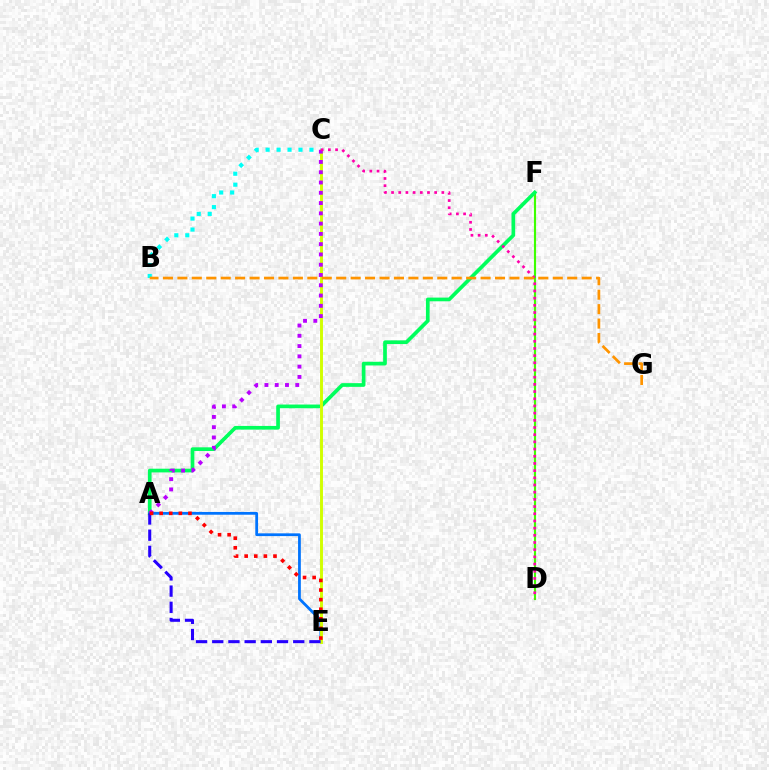{('D', 'F'): [{'color': '#3dff00', 'line_style': 'solid', 'thickness': 1.55}], ('A', 'F'): [{'color': '#00ff5c', 'line_style': 'solid', 'thickness': 2.66}], ('B', 'C'): [{'color': '#00fff6', 'line_style': 'dotted', 'thickness': 2.98}], ('A', 'E'): [{'color': '#0074ff', 'line_style': 'solid', 'thickness': 1.99}, {'color': '#2500ff', 'line_style': 'dashed', 'thickness': 2.2}, {'color': '#ff0000', 'line_style': 'dotted', 'thickness': 2.61}], ('C', 'E'): [{'color': '#d1ff00', 'line_style': 'solid', 'thickness': 2.1}], ('A', 'C'): [{'color': '#b900ff', 'line_style': 'dotted', 'thickness': 2.79}], ('C', 'D'): [{'color': '#ff00ac', 'line_style': 'dotted', 'thickness': 1.95}], ('B', 'G'): [{'color': '#ff9400', 'line_style': 'dashed', 'thickness': 1.96}]}